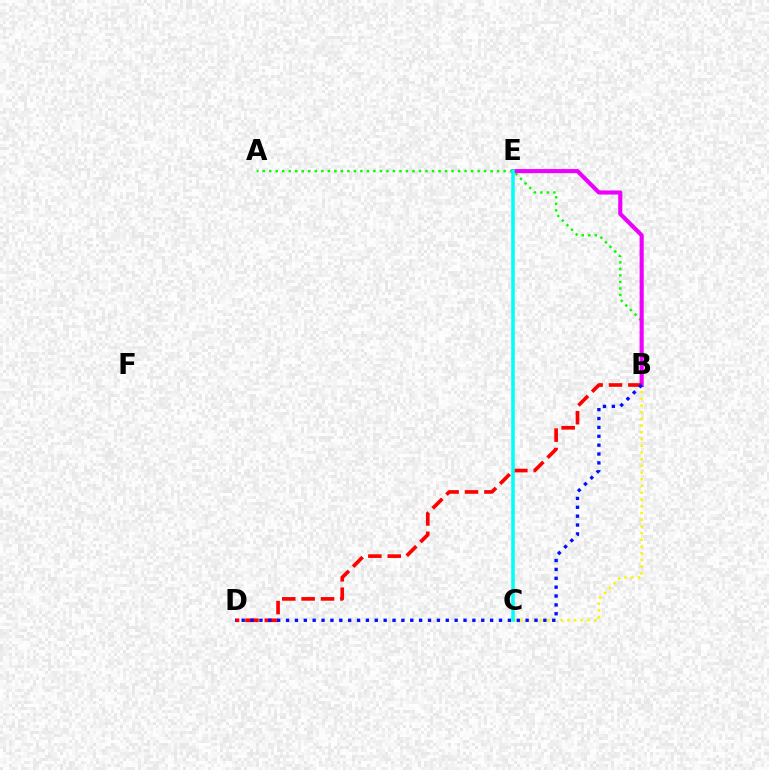{('B', 'C'): [{'color': '#fcf500', 'line_style': 'dotted', 'thickness': 1.83}], ('A', 'B'): [{'color': '#08ff00', 'line_style': 'dotted', 'thickness': 1.77}], ('B', 'E'): [{'color': '#ee00ff', 'line_style': 'solid', 'thickness': 2.96}], ('B', 'D'): [{'color': '#ff0000', 'line_style': 'dashed', 'thickness': 2.63}, {'color': '#0010ff', 'line_style': 'dotted', 'thickness': 2.41}], ('C', 'E'): [{'color': '#00fff6', 'line_style': 'solid', 'thickness': 2.55}]}